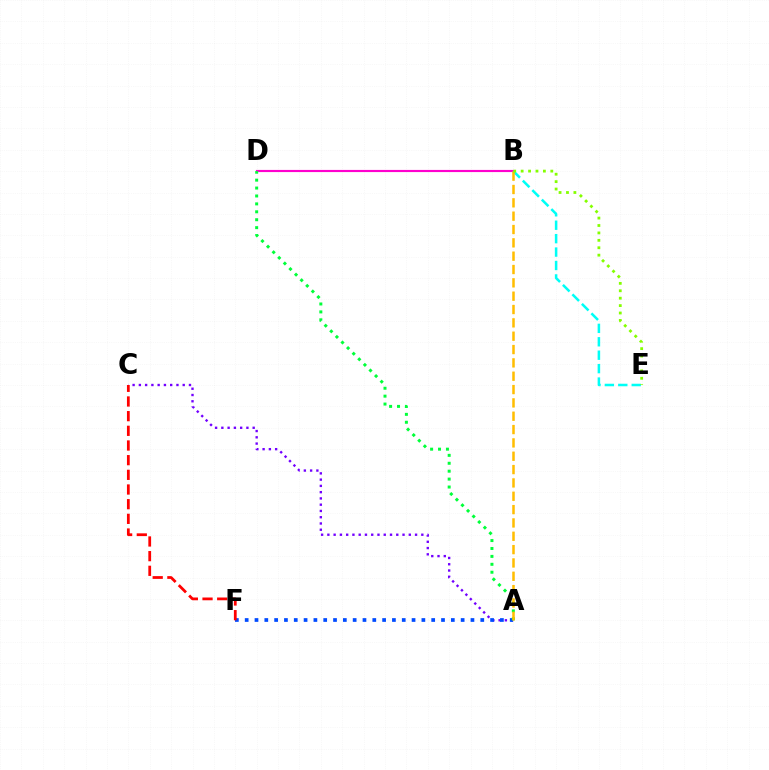{('A', 'C'): [{'color': '#7200ff', 'line_style': 'dotted', 'thickness': 1.7}], ('B', 'D'): [{'color': '#ff00cf', 'line_style': 'solid', 'thickness': 1.56}], ('A', 'F'): [{'color': '#004bff', 'line_style': 'dotted', 'thickness': 2.67}], ('A', 'D'): [{'color': '#00ff39', 'line_style': 'dotted', 'thickness': 2.15}], ('B', 'E'): [{'color': '#00fff6', 'line_style': 'dashed', 'thickness': 1.82}, {'color': '#84ff00', 'line_style': 'dotted', 'thickness': 2.01}], ('C', 'F'): [{'color': '#ff0000', 'line_style': 'dashed', 'thickness': 1.99}], ('A', 'B'): [{'color': '#ffbd00', 'line_style': 'dashed', 'thickness': 1.81}]}